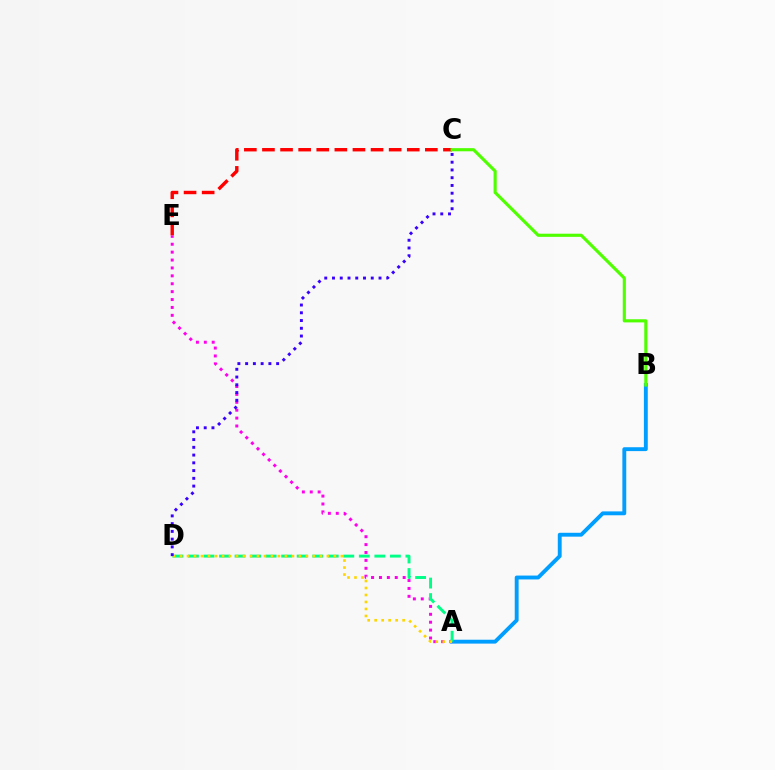{('A', 'B'): [{'color': '#009eff', 'line_style': 'solid', 'thickness': 2.79}], ('A', 'E'): [{'color': '#ff00ed', 'line_style': 'dotted', 'thickness': 2.15}], ('A', 'D'): [{'color': '#00ff86', 'line_style': 'dashed', 'thickness': 2.11}, {'color': '#ffd500', 'line_style': 'dotted', 'thickness': 1.9}], ('C', 'E'): [{'color': '#ff0000', 'line_style': 'dashed', 'thickness': 2.46}], ('B', 'C'): [{'color': '#4fff00', 'line_style': 'solid', 'thickness': 2.26}], ('C', 'D'): [{'color': '#3700ff', 'line_style': 'dotted', 'thickness': 2.11}]}